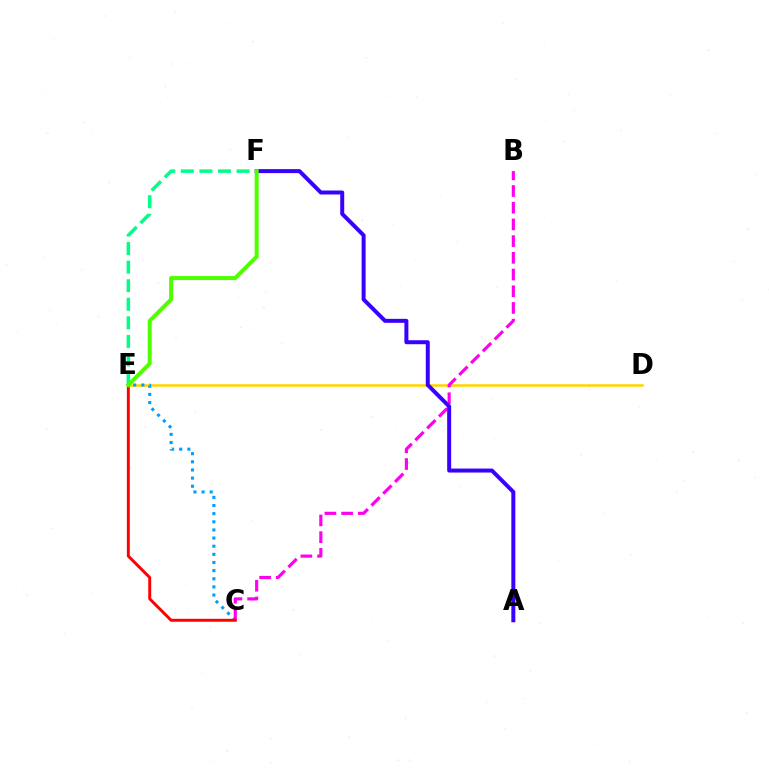{('D', 'E'): [{'color': '#ffd500', 'line_style': 'solid', 'thickness': 1.84}], ('E', 'F'): [{'color': '#00ff86', 'line_style': 'dashed', 'thickness': 2.52}, {'color': '#4fff00', 'line_style': 'solid', 'thickness': 2.88}], ('C', 'E'): [{'color': '#009eff', 'line_style': 'dotted', 'thickness': 2.21}, {'color': '#ff0000', 'line_style': 'solid', 'thickness': 2.12}], ('B', 'C'): [{'color': '#ff00ed', 'line_style': 'dashed', 'thickness': 2.27}], ('A', 'F'): [{'color': '#3700ff', 'line_style': 'solid', 'thickness': 2.86}]}